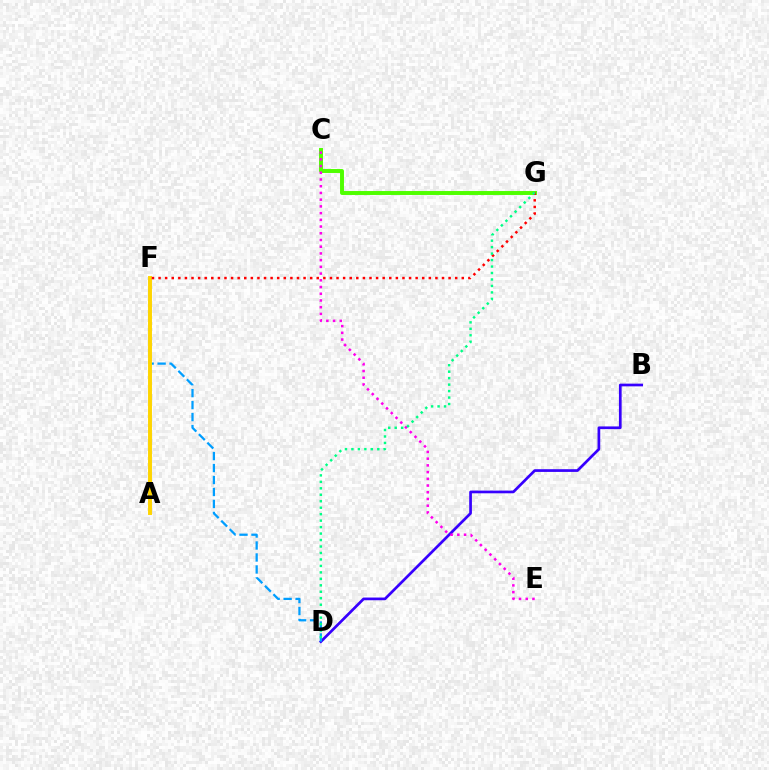{('B', 'D'): [{'color': '#3700ff', 'line_style': 'solid', 'thickness': 1.95}], ('D', 'F'): [{'color': '#009eff', 'line_style': 'dashed', 'thickness': 1.63}], ('A', 'F'): [{'color': '#ffd500', 'line_style': 'solid', 'thickness': 2.83}], ('C', 'G'): [{'color': '#4fff00', 'line_style': 'solid', 'thickness': 2.83}], ('F', 'G'): [{'color': '#ff0000', 'line_style': 'dotted', 'thickness': 1.79}], ('C', 'E'): [{'color': '#ff00ed', 'line_style': 'dotted', 'thickness': 1.83}], ('D', 'G'): [{'color': '#00ff86', 'line_style': 'dotted', 'thickness': 1.76}]}